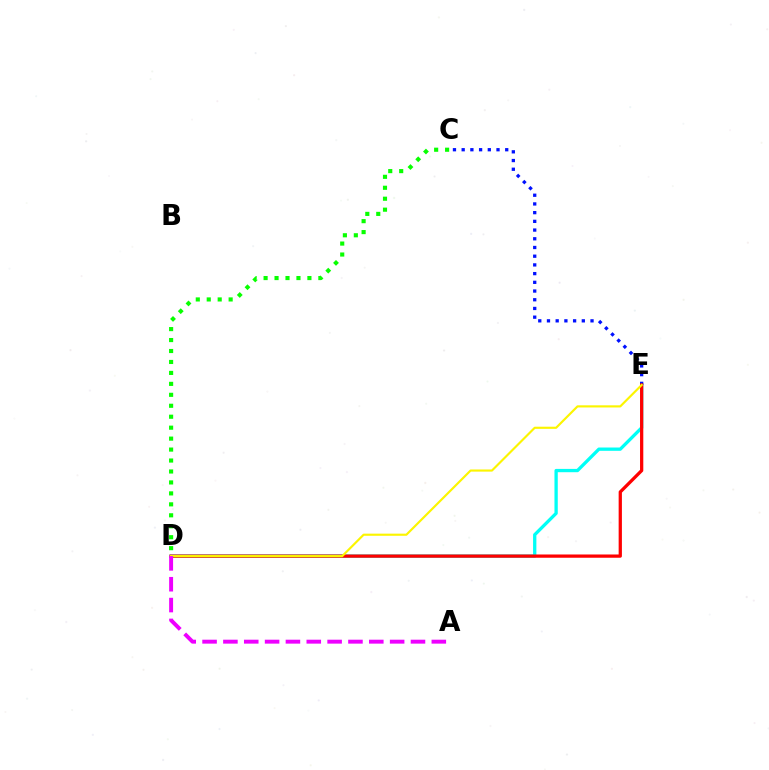{('D', 'E'): [{'color': '#00fff6', 'line_style': 'solid', 'thickness': 2.38}, {'color': '#ff0000', 'line_style': 'solid', 'thickness': 2.35}, {'color': '#fcf500', 'line_style': 'solid', 'thickness': 1.55}], ('C', 'E'): [{'color': '#0010ff', 'line_style': 'dotted', 'thickness': 2.37}], ('C', 'D'): [{'color': '#08ff00', 'line_style': 'dotted', 'thickness': 2.98}], ('A', 'D'): [{'color': '#ee00ff', 'line_style': 'dashed', 'thickness': 2.83}]}